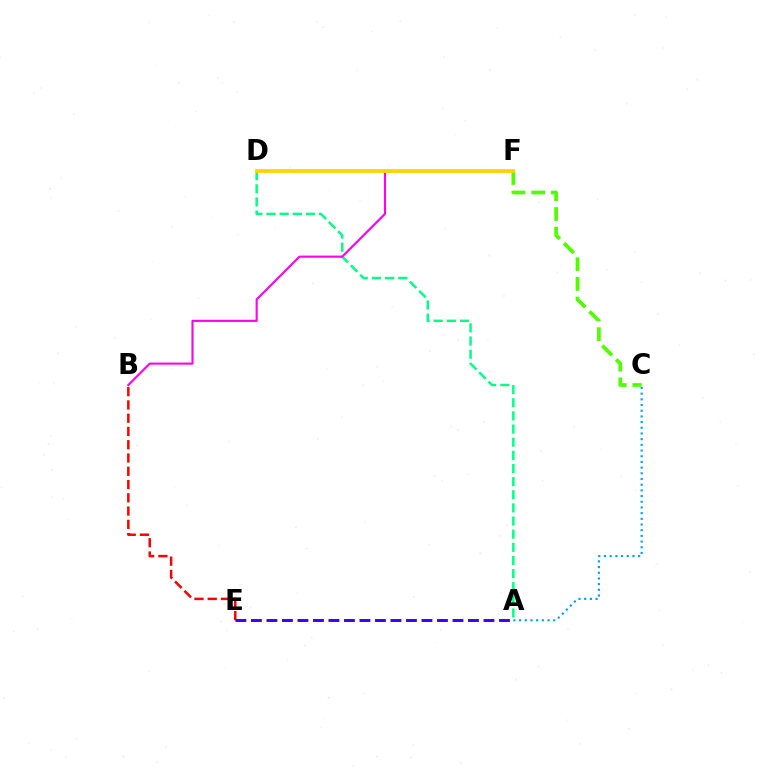{('A', 'D'): [{'color': '#00ff86', 'line_style': 'dashed', 'thickness': 1.79}], ('A', 'C'): [{'color': '#009eff', 'line_style': 'dotted', 'thickness': 1.55}], ('C', 'F'): [{'color': '#4fff00', 'line_style': 'dashed', 'thickness': 2.68}], ('B', 'E'): [{'color': '#ff0000', 'line_style': 'dashed', 'thickness': 1.8}], ('B', 'F'): [{'color': '#ff00ed', 'line_style': 'solid', 'thickness': 1.52}], ('D', 'F'): [{'color': '#ffd500', 'line_style': 'solid', 'thickness': 2.71}], ('A', 'E'): [{'color': '#3700ff', 'line_style': 'dashed', 'thickness': 2.11}]}